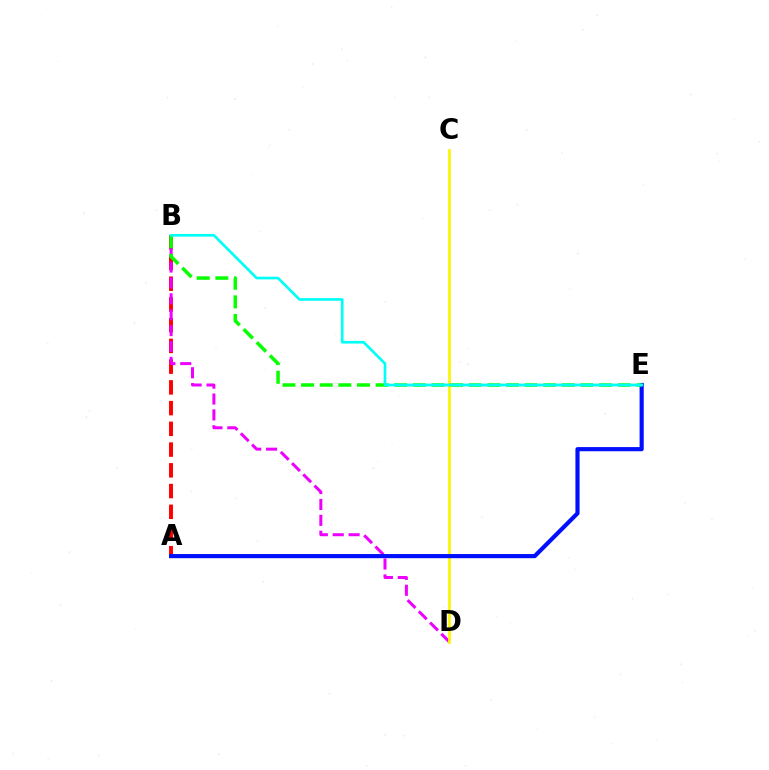{('A', 'B'): [{'color': '#ff0000', 'line_style': 'dashed', 'thickness': 2.82}], ('B', 'D'): [{'color': '#ee00ff', 'line_style': 'dashed', 'thickness': 2.16}], ('C', 'D'): [{'color': '#fcf500', 'line_style': 'solid', 'thickness': 1.94}], ('A', 'E'): [{'color': '#0010ff', 'line_style': 'solid', 'thickness': 2.99}], ('B', 'E'): [{'color': '#08ff00', 'line_style': 'dashed', 'thickness': 2.53}, {'color': '#00fff6', 'line_style': 'solid', 'thickness': 1.91}]}